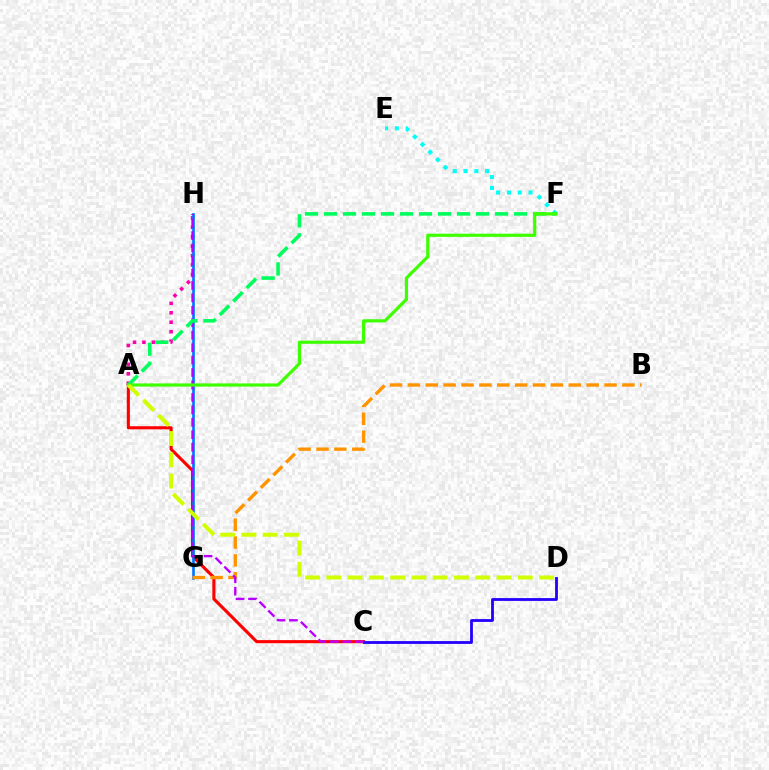{('E', 'F'): [{'color': '#00fff6', 'line_style': 'dotted', 'thickness': 2.93}], ('A', 'H'): [{'color': '#ff00ac', 'line_style': 'dotted', 'thickness': 2.56}], ('A', 'C'): [{'color': '#ff0000', 'line_style': 'solid', 'thickness': 2.24}], ('G', 'H'): [{'color': '#0074ff', 'line_style': 'solid', 'thickness': 1.91}], ('B', 'G'): [{'color': '#ff9400', 'line_style': 'dashed', 'thickness': 2.43}], ('C', 'H'): [{'color': '#b900ff', 'line_style': 'dashed', 'thickness': 1.69}], ('C', 'D'): [{'color': '#2500ff', 'line_style': 'solid', 'thickness': 2.02}], ('A', 'F'): [{'color': '#00ff5c', 'line_style': 'dashed', 'thickness': 2.58}, {'color': '#3dff00', 'line_style': 'solid', 'thickness': 2.29}], ('A', 'D'): [{'color': '#d1ff00', 'line_style': 'dashed', 'thickness': 2.89}]}